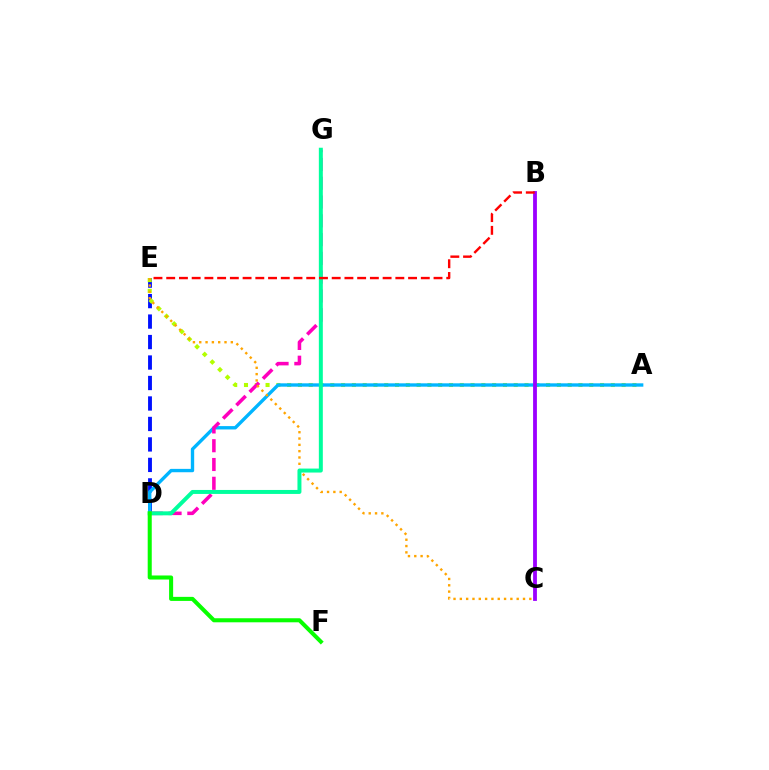{('D', 'E'): [{'color': '#0010ff', 'line_style': 'dashed', 'thickness': 2.78}], ('A', 'E'): [{'color': '#b3ff00', 'line_style': 'dotted', 'thickness': 2.93}], ('A', 'D'): [{'color': '#00b5ff', 'line_style': 'solid', 'thickness': 2.42}], ('D', 'G'): [{'color': '#ff00bd', 'line_style': 'dashed', 'thickness': 2.55}, {'color': '#00ff9d', 'line_style': 'solid', 'thickness': 2.86}], ('C', 'E'): [{'color': '#ffa500', 'line_style': 'dotted', 'thickness': 1.72}], ('B', 'C'): [{'color': '#9b00ff', 'line_style': 'solid', 'thickness': 2.74}], ('B', 'E'): [{'color': '#ff0000', 'line_style': 'dashed', 'thickness': 1.73}], ('D', 'F'): [{'color': '#08ff00', 'line_style': 'solid', 'thickness': 2.91}]}